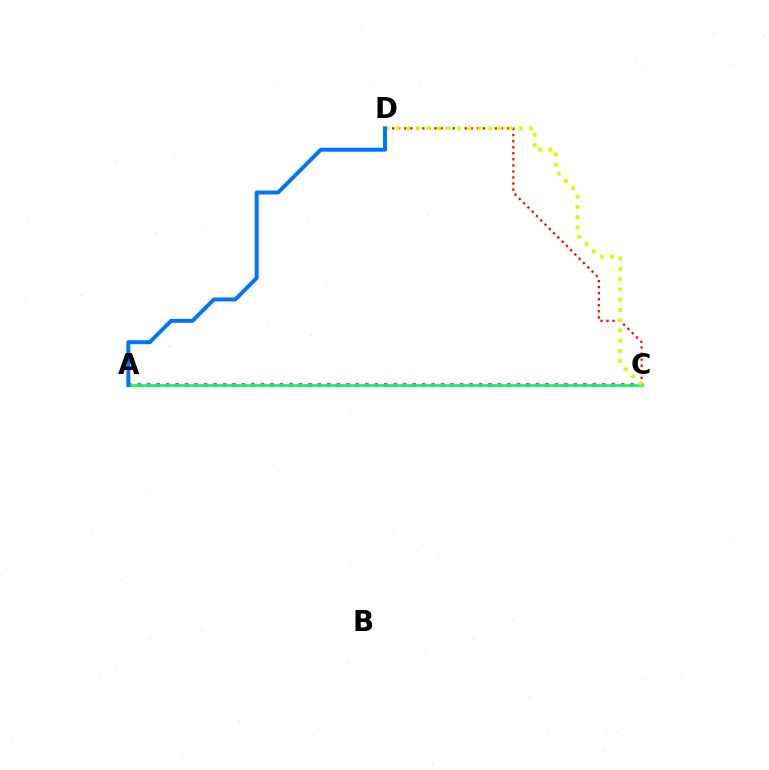{('C', 'D'): [{'color': '#ff0000', 'line_style': 'dotted', 'thickness': 1.64}, {'color': '#d1ff00', 'line_style': 'dotted', 'thickness': 2.78}], ('A', 'C'): [{'color': '#b900ff', 'line_style': 'dotted', 'thickness': 2.58}, {'color': '#00ff5c', 'line_style': 'solid', 'thickness': 1.98}], ('A', 'D'): [{'color': '#0074ff', 'line_style': 'solid', 'thickness': 2.84}]}